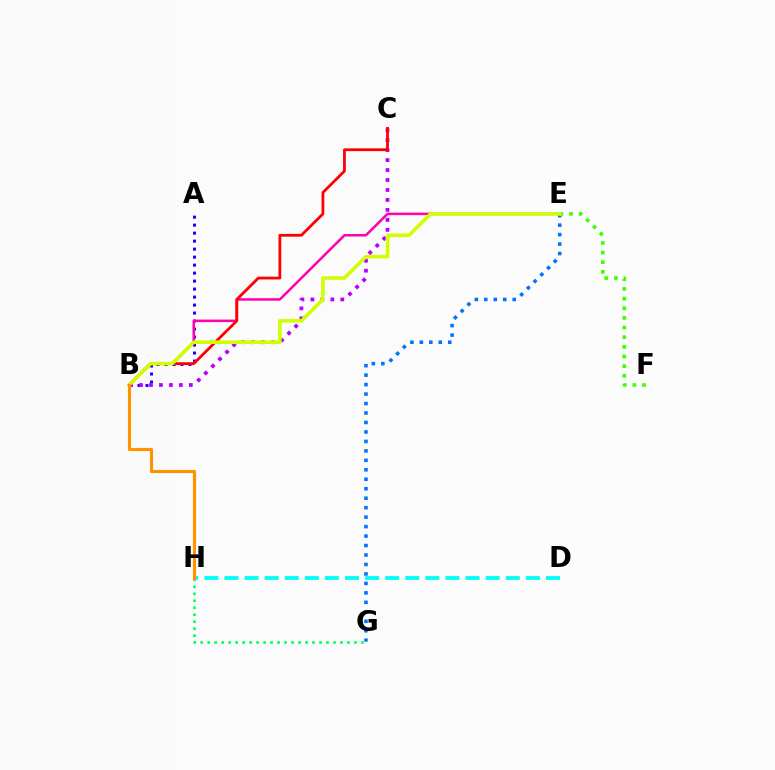{('A', 'B'): [{'color': '#2500ff', 'line_style': 'dotted', 'thickness': 2.17}], ('B', 'E'): [{'color': '#ff00ac', 'line_style': 'solid', 'thickness': 1.81}, {'color': '#d1ff00', 'line_style': 'solid', 'thickness': 2.56}], ('E', 'G'): [{'color': '#0074ff', 'line_style': 'dotted', 'thickness': 2.57}], ('B', 'C'): [{'color': '#b900ff', 'line_style': 'dotted', 'thickness': 2.71}, {'color': '#ff0000', 'line_style': 'solid', 'thickness': 2.0}], ('G', 'H'): [{'color': '#00ff5c', 'line_style': 'dotted', 'thickness': 1.9}], ('E', 'F'): [{'color': '#3dff00', 'line_style': 'dotted', 'thickness': 2.62}], ('D', 'H'): [{'color': '#00fff6', 'line_style': 'dashed', 'thickness': 2.73}], ('B', 'H'): [{'color': '#ff9400', 'line_style': 'solid', 'thickness': 2.25}]}